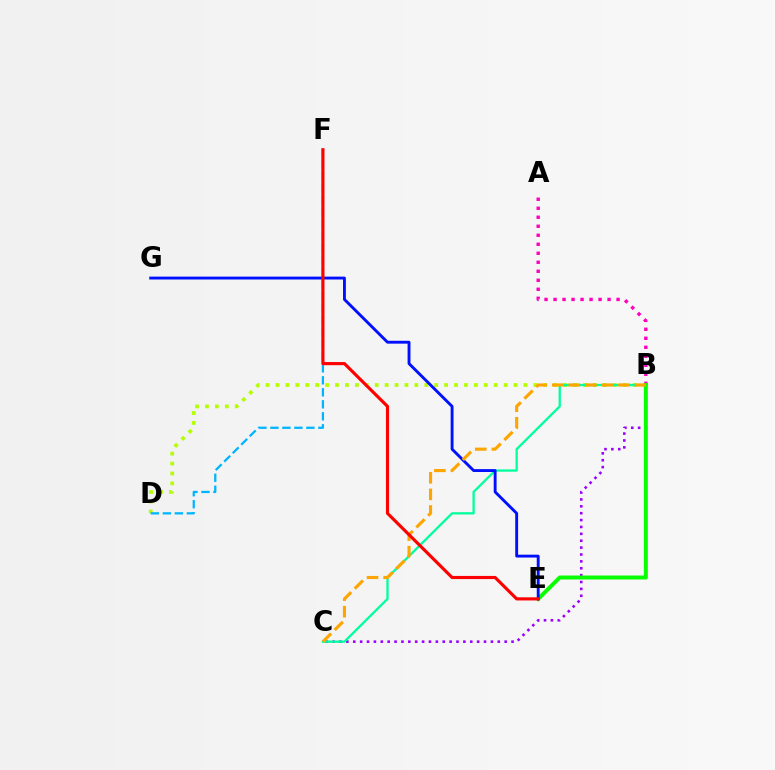{('A', 'B'): [{'color': '#ff00bd', 'line_style': 'dotted', 'thickness': 2.45}], ('B', 'D'): [{'color': '#b3ff00', 'line_style': 'dotted', 'thickness': 2.69}], ('D', 'F'): [{'color': '#00b5ff', 'line_style': 'dashed', 'thickness': 1.63}], ('B', 'C'): [{'color': '#9b00ff', 'line_style': 'dotted', 'thickness': 1.87}, {'color': '#00ff9d', 'line_style': 'solid', 'thickness': 1.65}, {'color': '#ffa500', 'line_style': 'dashed', 'thickness': 2.25}], ('B', 'E'): [{'color': '#08ff00', 'line_style': 'solid', 'thickness': 2.85}], ('E', 'G'): [{'color': '#0010ff', 'line_style': 'solid', 'thickness': 2.07}], ('E', 'F'): [{'color': '#ff0000', 'line_style': 'solid', 'thickness': 2.26}]}